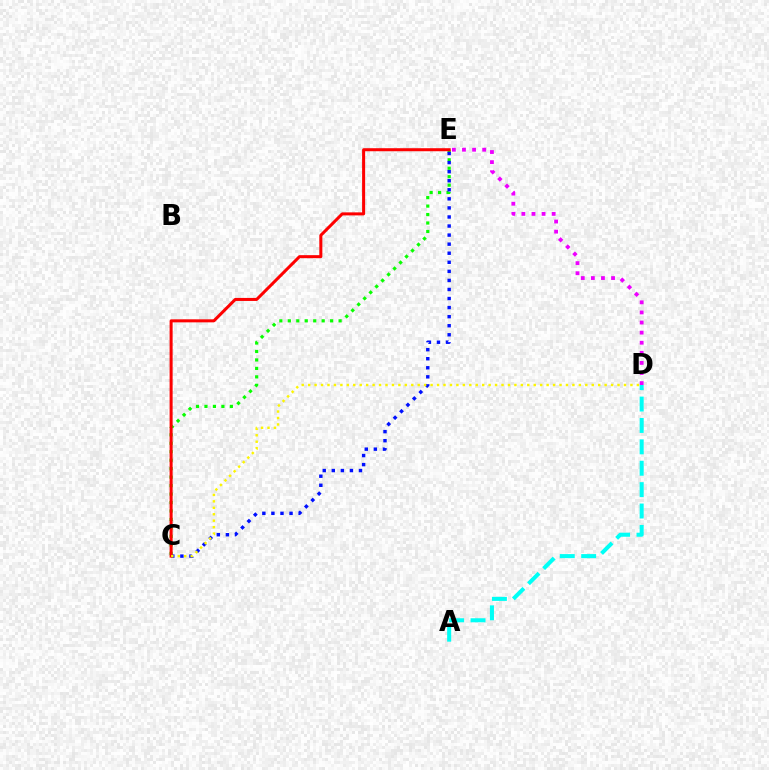{('D', 'E'): [{'color': '#ee00ff', 'line_style': 'dotted', 'thickness': 2.74}], ('C', 'E'): [{'color': '#08ff00', 'line_style': 'dotted', 'thickness': 2.3}, {'color': '#0010ff', 'line_style': 'dotted', 'thickness': 2.46}, {'color': '#ff0000', 'line_style': 'solid', 'thickness': 2.18}], ('A', 'D'): [{'color': '#00fff6', 'line_style': 'dashed', 'thickness': 2.91}], ('C', 'D'): [{'color': '#fcf500', 'line_style': 'dotted', 'thickness': 1.75}]}